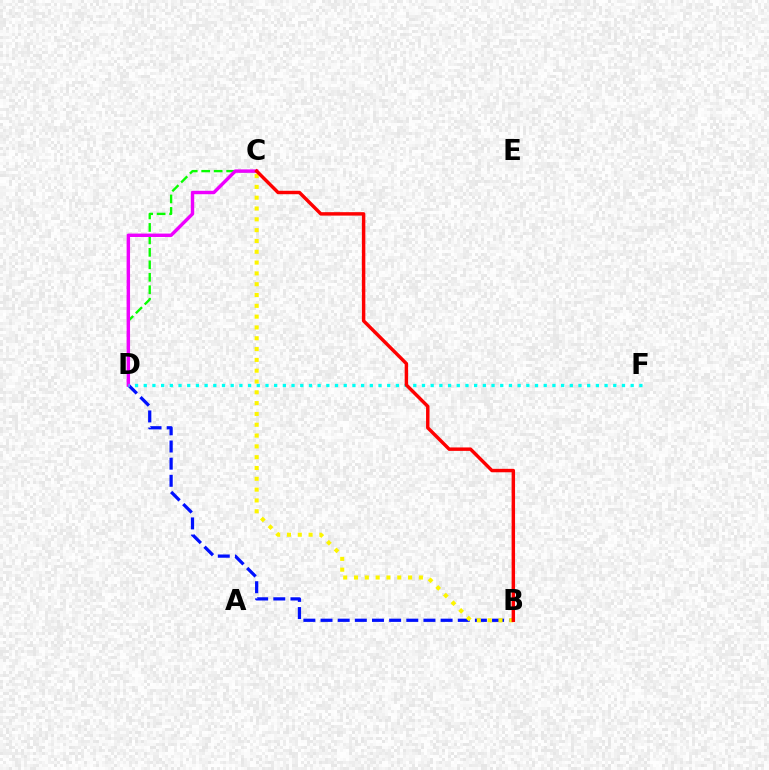{('C', 'D'): [{'color': '#08ff00', 'line_style': 'dashed', 'thickness': 1.69}, {'color': '#ee00ff', 'line_style': 'solid', 'thickness': 2.46}], ('B', 'D'): [{'color': '#0010ff', 'line_style': 'dashed', 'thickness': 2.33}], ('D', 'F'): [{'color': '#00fff6', 'line_style': 'dotted', 'thickness': 2.36}], ('B', 'C'): [{'color': '#fcf500', 'line_style': 'dotted', 'thickness': 2.94}, {'color': '#ff0000', 'line_style': 'solid', 'thickness': 2.48}]}